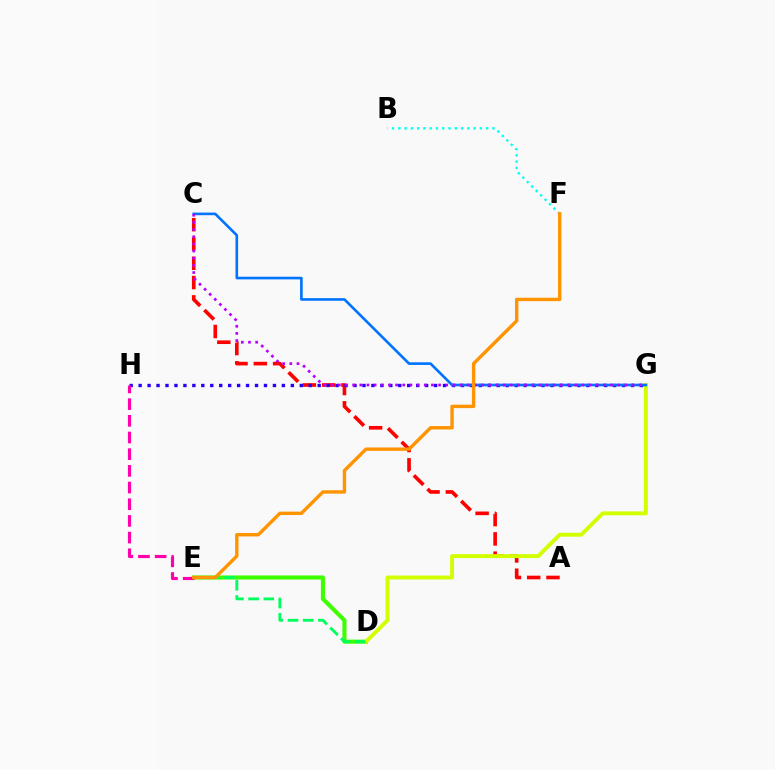{('D', 'E'): [{'color': '#3dff00', 'line_style': 'solid', 'thickness': 2.94}, {'color': '#00ff5c', 'line_style': 'dashed', 'thickness': 2.06}], ('A', 'C'): [{'color': '#ff0000', 'line_style': 'dashed', 'thickness': 2.62}], ('D', 'G'): [{'color': '#d1ff00', 'line_style': 'solid', 'thickness': 2.81}], ('G', 'H'): [{'color': '#2500ff', 'line_style': 'dotted', 'thickness': 2.43}], ('E', 'H'): [{'color': '#ff00ac', 'line_style': 'dashed', 'thickness': 2.27}], ('C', 'G'): [{'color': '#0074ff', 'line_style': 'solid', 'thickness': 1.9}, {'color': '#b900ff', 'line_style': 'dotted', 'thickness': 1.95}], ('B', 'F'): [{'color': '#00fff6', 'line_style': 'dotted', 'thickness': 1.7}], ('E', 'F'): [{'color': '#ff9400', 'line_style': 'solid', 'thickness': 2.45}]}